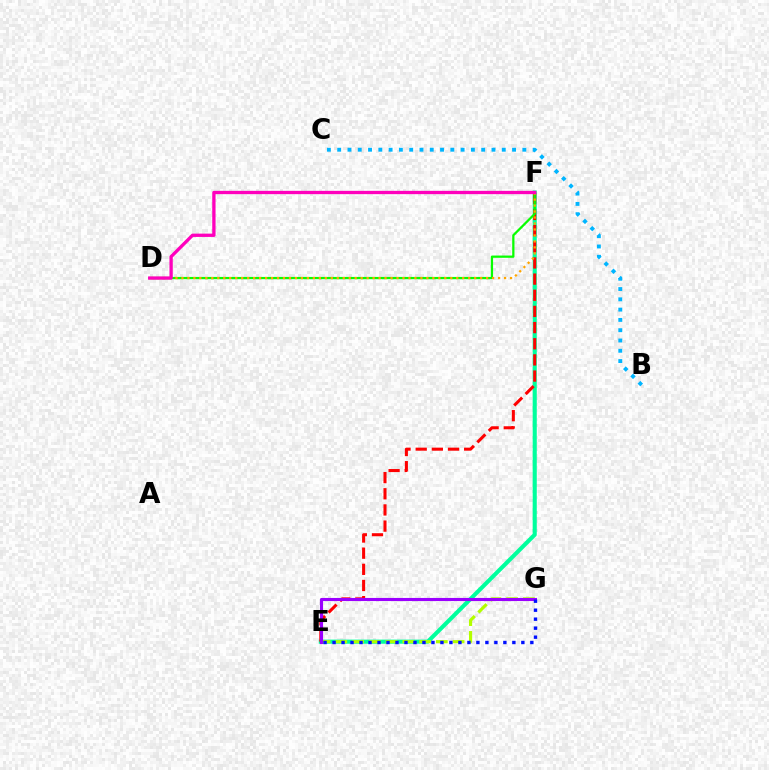{('E', 'F'): [{'color': '#00ff9d', 'line_style': 'solid', 'thickness': 2.95}, {'color': '#ff0000', 'line_style': 'dashed', 'thickness': 2.2}], ('E', 'G'): [{'color': '#b3ff00', 'line_style': 'dashed', 'thickness': 2.28}, {'color': '#9b00ff', 'line_style': 'solid', 'thickness': 2.24}, {'color': '#0010ff', 'line_style': 'dotted', 'thickness': 2.44}], ('B', 'C'): [{'color': '#00b5ff', 'line_style': 'dotted', 'thickness': 2.79}], ('D', 'F'): [{'color': '#08ff00', 'line_style': 'solid', 'thickness': 1.62}, {'color': '#ffa500', 'line_style': 'dotted', 'thickness': 1.62}, {'color': '#ff00bd', 'line_style': 'solid', 'thickness': 2.38}]}